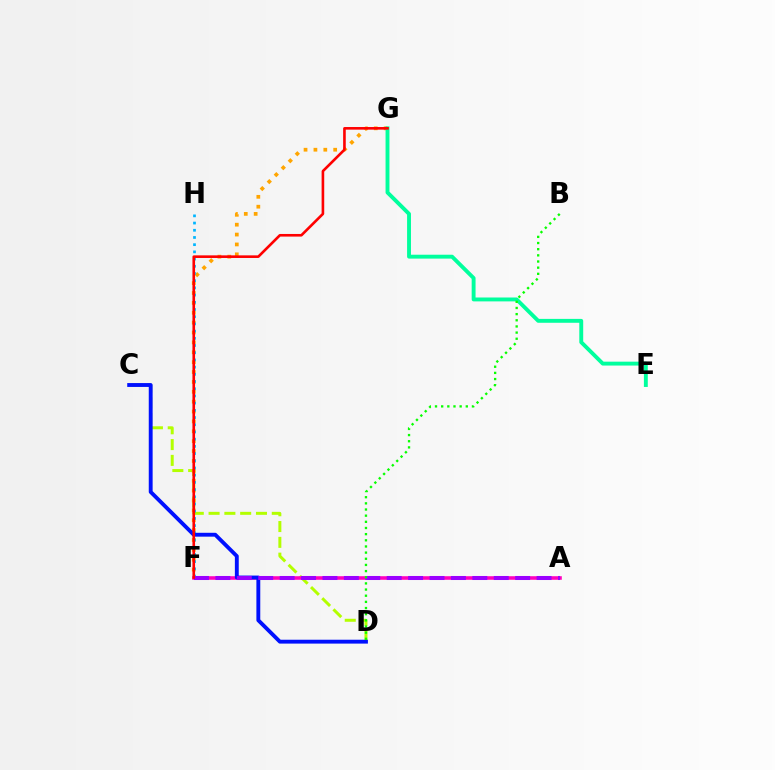{('C', 'D'): [{'color': '#b3ff00', 'line_style': 'dashed', 'thickness': 2.15}, {'color': '#0010ff', 'line_style': 'solid', 'thickness': 2.79}], ('F', 'G'): [{'color': '#ffa500', 'line_style': 'dotted', 'thickness': 2.68}, {'color': '#ff0000', 'line_style': 'solid', 'thickness': 1.89}], ('E', 'G'): [{'color': '#00ff9d', 'line_style': 'solid', 'thickness': 2.8}], ('F', 'H'): [{'color': '#00b5ff', 'line_style': 'dotted', 'thickness': 1.96}], ('A', 'F'): [{'color': '#ff00bd', 'line_style': 'solid', 'thickness': 2.58}, {'color': '#9b00ff', 'line_style': 'dashed', 'thickness': 2.91}], ('B', 'D'): [{'color': '#08ff00', 'line_style': 'dotted', 'thickness': 1.67}]}